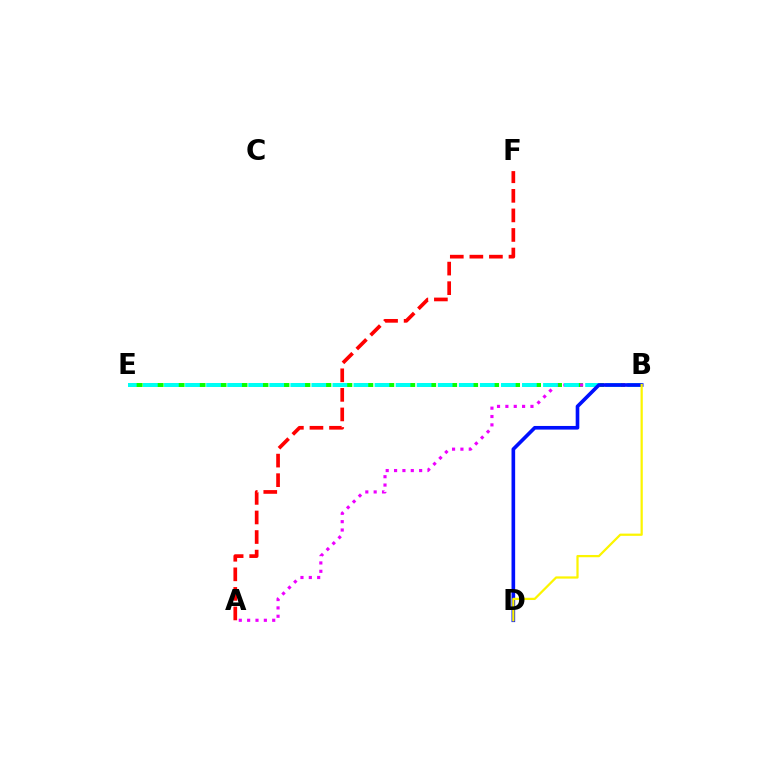{('B', 'E'): [{'color': '#08ff00', 'line_style': 'dashed', 'thickness': 2.85}, {'color': '#00fff6', 'line_style': 'dashed', 'thickness': 2.86}], ('A', 'F'): [{'color': '#ff0000', 'line_style': 'dashed', 'thickness': 2.66}], ('A', 'B'): [{'color': '#ee00ff', 'line_style': 'dotted', 'thickness': 2.27}], ('B', 'D'): [{'color': '#0010ff', 'line_style': 'solid', 'thickness': 2.62}, {'color': '#fcf500', 'line_style': 'solid', 'thickness': 1.62}]}